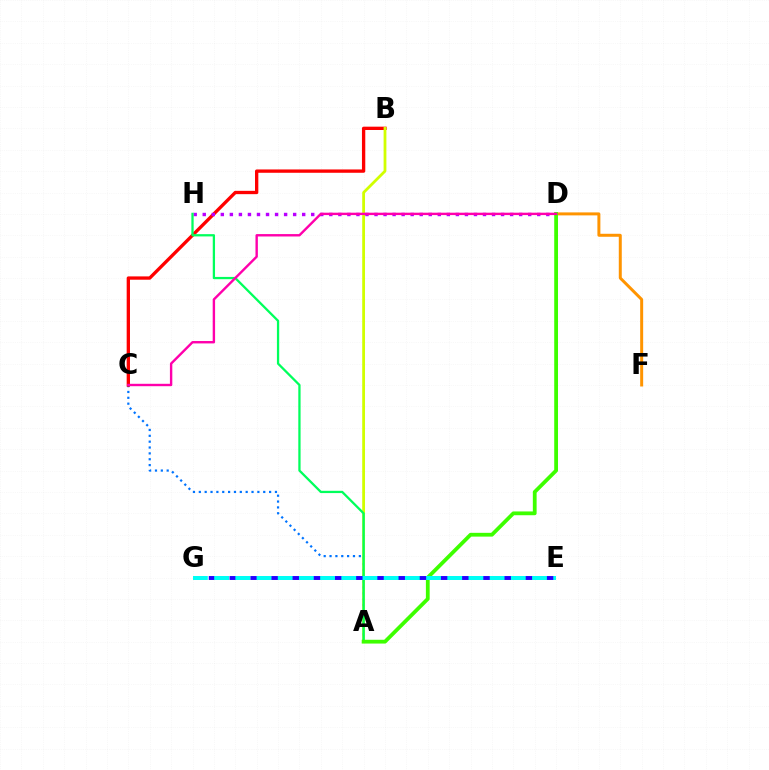{('A', 'C'): [{'color': '#0074ff', 'line_style': 'dotted', 'thickness': 1.59}], ('B', 'C'): [{'color': '#ff0000', 'line_style': 'solid', 'thickness': 2.39}], ('D', 'H'): [{'color': '#b900ff', 'line_style': 'dotted', 'thickness': 2.46}], ('A', 'B'): [{'color': '#d1ff00', 'line_style': 'solid', 'thickness': 2.01}], ('D', 'F'): [{'color': '#ff9400', 'line_style': 'solid', 'thickness': 2.15}], ('A', 'H'): [{'color': '#00ff5c', 'line_style': 'solid', 'thickness': 1.64}], ('A', 'D'): [{'color': '#3dff00', 'line_style': 'solid', 'thickness': 2.72}], ('E', 'G'): [{'color': '#2500ff', 'line_style': 'dashed', 'thickness': 2.83}, {'color': '#00fff6', 'line_style': 'dashed', 'thickness': 2.88}], ('C', 'D'): [{'color': '#ff00ac', 'line_style': 'solid', 'thickness': 1.73}]}